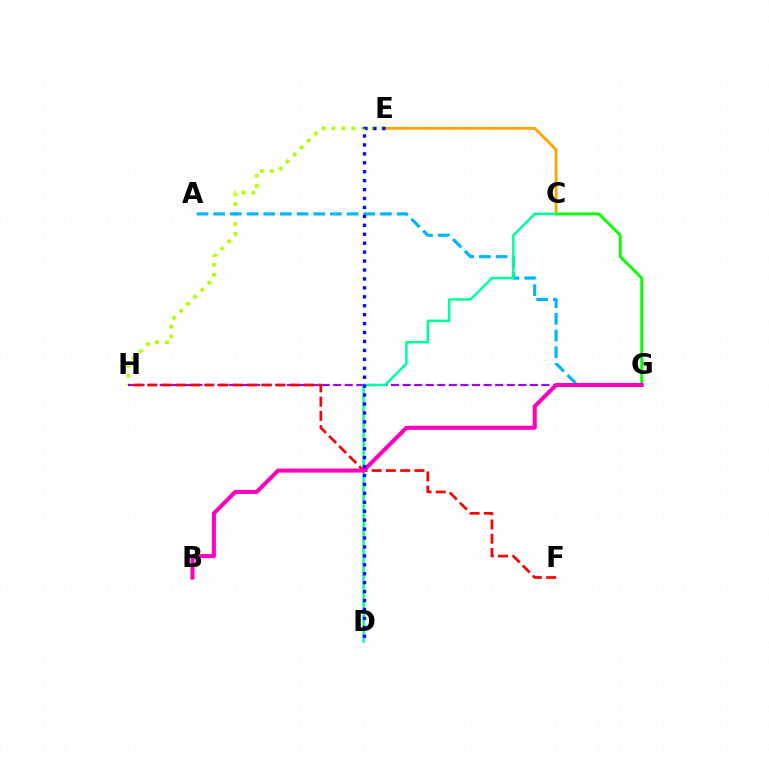{('E', 'H'): [{'color': '#b3ff00', 'line_style': 'dotted', 'thickness': 2.7}], ('C', 'E'): [{'color': '#ffa500', 'line_style': 'solid', 'thickness': 2.04}], ('C', 'G'): [{'color': '#08ff00', 'line_style': 'solid', 'thickness': 2.07}], ('G', 'H'): [{'color': '#9b00ff', 'line_style': 'dashed', 'thickness': 1.57}], ('A', 'G'): [{'color': '#00b5ff', 'line_style': 'dashed', 'thickness': 2.26}], ('C', 'D'): [{'color': '#00ff9d', 'line_style': 'solid', 'thickness': 1.79}], ('F', 'H'): [{'color': '#ff0000', 'line_style': 'dashed', 'thickness': 1.93}], ('B', 'G'): [{'color': '#ff00bd', 'line_style': 'solid', 'thickness': 2.93}], ('D', 'E'): [{'color': '#0010ff', 'line_style': 'dotted', 'thickness': 2.43}]}